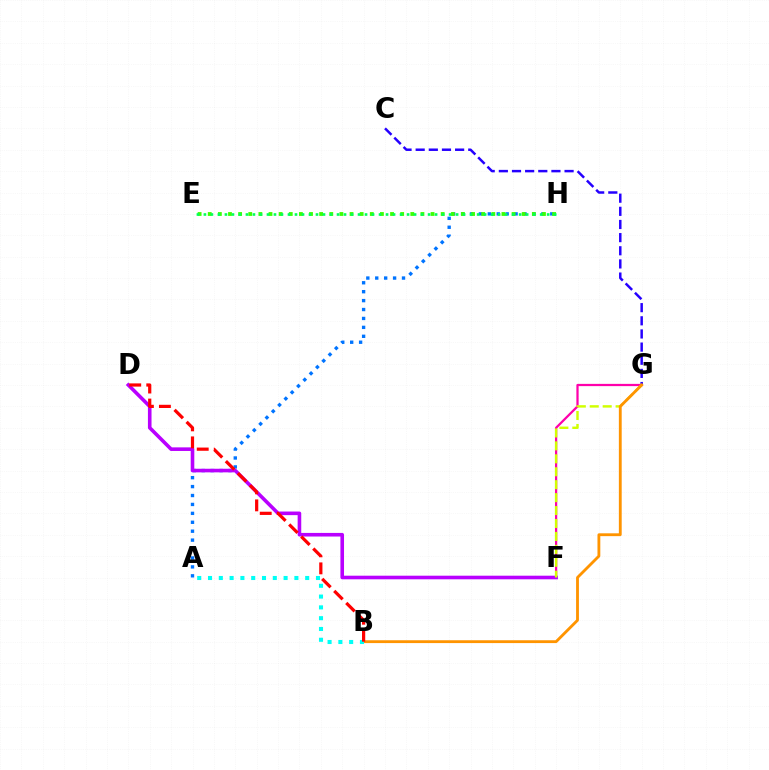{('C', 'G'): [{'color': '#2500ff', 'line_style': 'dashed', 'thickness': 1.79}], ('F', 'G'): [{'color': '#ff00ac', 'line_style': 'solid', 'thickness': 1.61}, {'color': '#d1ff00', 'line_style': 'dashed', 'thickness': 1.76}], ('A', 'H'): [{'color': '#0074ff', 'line_style': 'dotted', 'thickness': 2.42}], ('E', 'H'): [{'color': '#3dff00', 'line_style': 'dotted', 'thickness': 2.75}, {'color': '#00ff5c', 'line_style': 'dotted', 'thickness': 1.9}], ('D', 'F'): [{'color': '#b900ff', 'line_style': 'solid', 'thickness': 2.59}], ('B', 'G'): [{'color': '#ff9400', 'line_style': 'solid', 'thickness': 2.04}], ('A', 'B'): [{'color': '#00fff6', 'line_style': 'dotted', 'thickness': 2.93}], ('B', 'D'): [{'color': '#ff0000', 'line_style': 'dashed', 'thickness': 2.31}]}